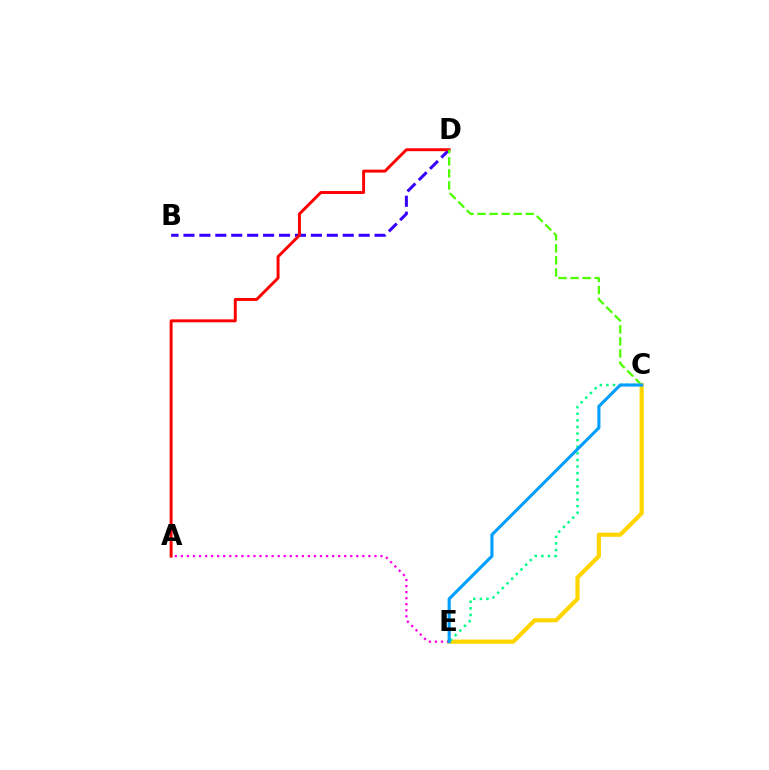{('B', 'D'): [{'color': '#3700ff', 'line_style': 'dashed', 'thickness': 2.16}], ('A', 'D'): [{'color': '#ff0000', 'line_style': 'solid', 'thickness': 2.12}], ('C', 'D'): [{'color': '#4fff00', 'line_style': 'dashed', 'thickness': 1.64}], ('C', 'E'): [{'color': '#ffd500', 'line_style': 'solid', 'thickness': 3.0}, {'color': '#00ff86', 'line_style': 'dotted', 'thickness': 1.79}, {'color': '#009eff', 'line_style': 'solid', 'thickness': 2.25}], ('A', 'E'): [{'color': '#ff00ed', 'line_style': 'dotted', 'thickness': 1.64}]}